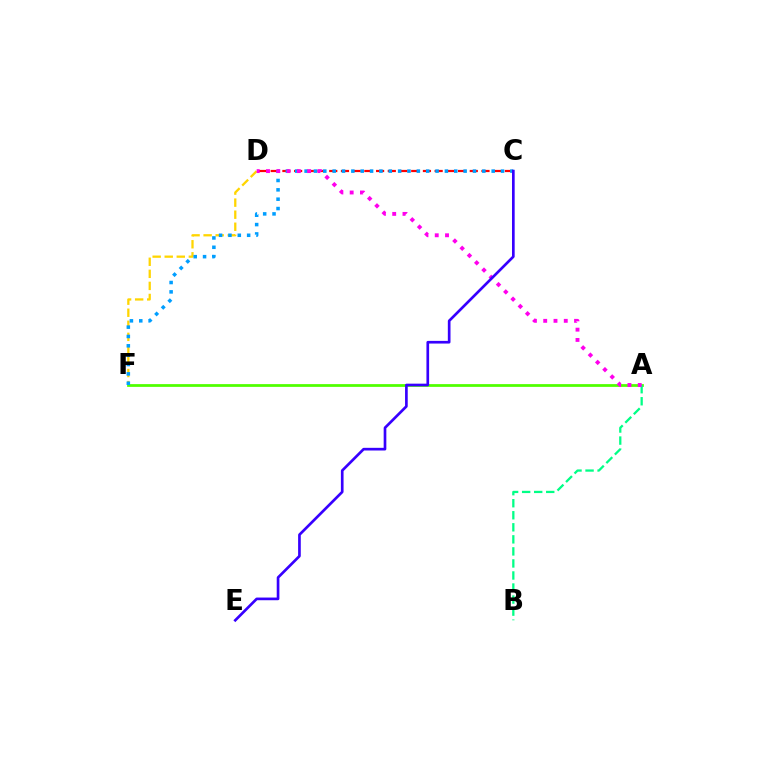{('C', 'D'): [{'color': '#ff0000', 'line_style': 'dashed', 'thickness': 1.59}], ('D', 'F'): [{'color': '#ffd500', 'line_style': 'dashed', 'thickness': 1.64}], ('A', 'F'): [{'color': '#4fff00', 'line_style': 'solid', 'thickness': 1.99}], ('A', 'B'): [{'color': '#00ff86', 'line_style': 'dashed', 'thickness': 1.64}], ('C', 'F'): [{'color': '#009eff', 'line_style': 'dotted', 'thickness': 2.54}], ('A', 'D'): [{'color': '#ff00ed', 'line_style': 'dotted', 'thickness': 2.79}], ('C', 'E'): [{'color': '#3700ff', 'line_style': 'solid', 'thickness': 1.92}]}